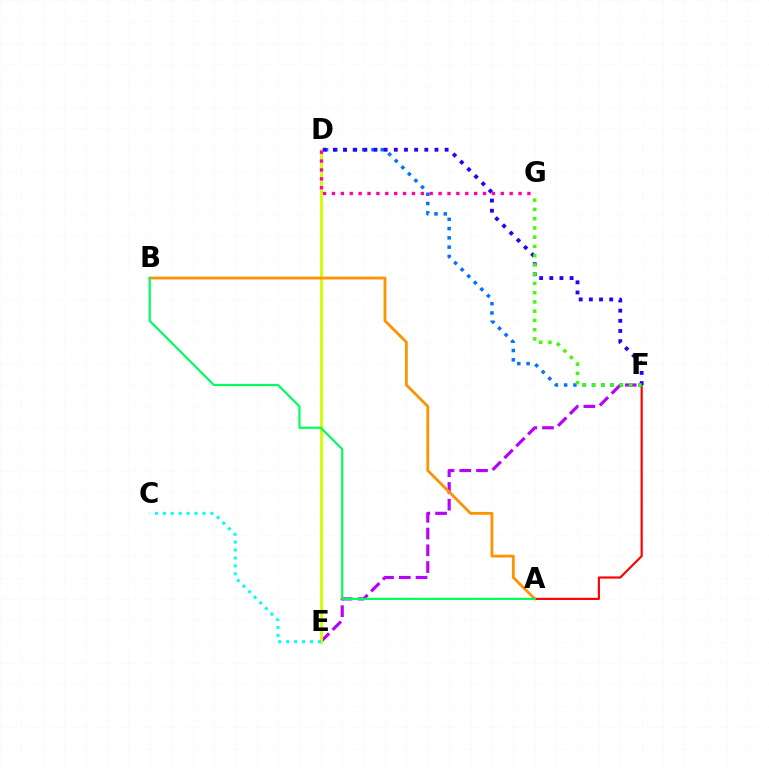{('E', 'F'): [{'color': '#b900ff', 'line_style': 'dashed', 'thickness': 2.27}], ('D', 'E'): [{'color': '#d1ff00', 'line_style': 'solid', 'thickness': 2.07}], ('A', 'B'): [{'color': '#ff9400', 'line_style': 'solid', 'thickness': 2.02}, {'color': '#00ff5c', 'line_style': 'solid', 'thickness': 1.57}], ('A', 'F'): [{'color': '#ff0000', 'line_style': 'solid', 'thickness': 1.55}], ('D', 'F'): [{'color': '#0074ff', 'line_style': 'dotted', 'thickness': 2.52}, {'color': '#2500ff', 'line_style': 'dotted', 'thickness': 2.76}], ('F', 'G'): [{'color': '#3dff00', 'line_style': 'dotted', 'thickness': 2.51}], ('D', 'G'): [{'color': '#ff00ac', 'line_style': 'dotted', 'thickness': 2.41}], ('C', 'E'): [{'color': '#00fff6', 'line_style': 'dotted', 'thickness': 2.15}]}